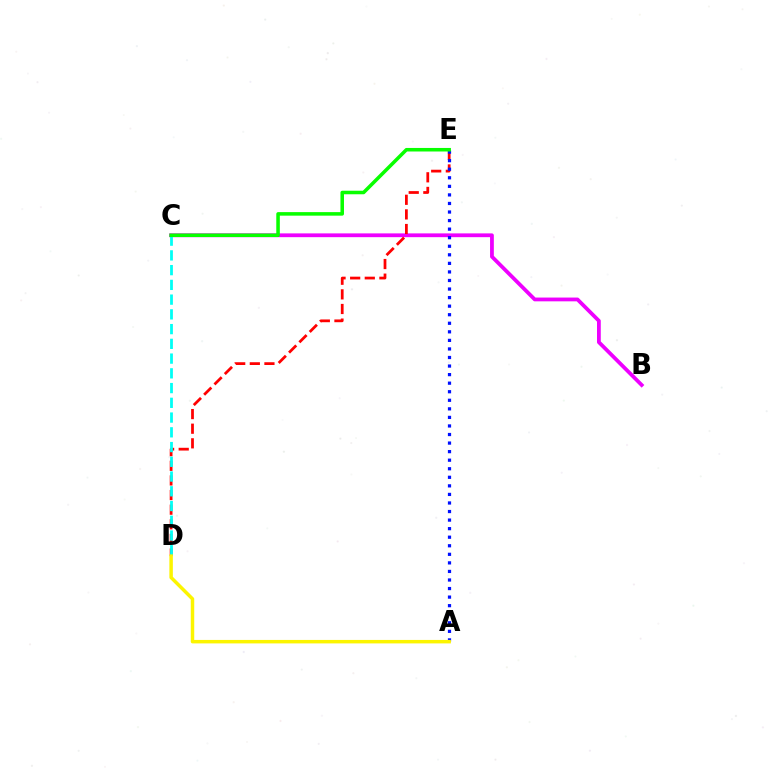{('B', 'C'): [{'color': '#ee00ff', 'line_style': 'solid', 'thickness': 2.72}], ('D', 'E'): [{'color': '#ff0000', 'line_style': 'dashed', 'thickness': 1.99}], ('A', 'E'): [{'color': '#0010ff', 'line_style': 'dotted', 'thickness': 2.33}], ('C', 'D'): [{'color': '#00fff6', 'line_style': 'dashed', 'thickness': 2.0}], ('C', 'E'): [{'color': '#08ff00', 'line_style': 'solid', 'thickness': 2.55}], ('A', 'D'): [{'color': '#fcf500', 'line_style': 'solid', 'thickness': 2.5}]}